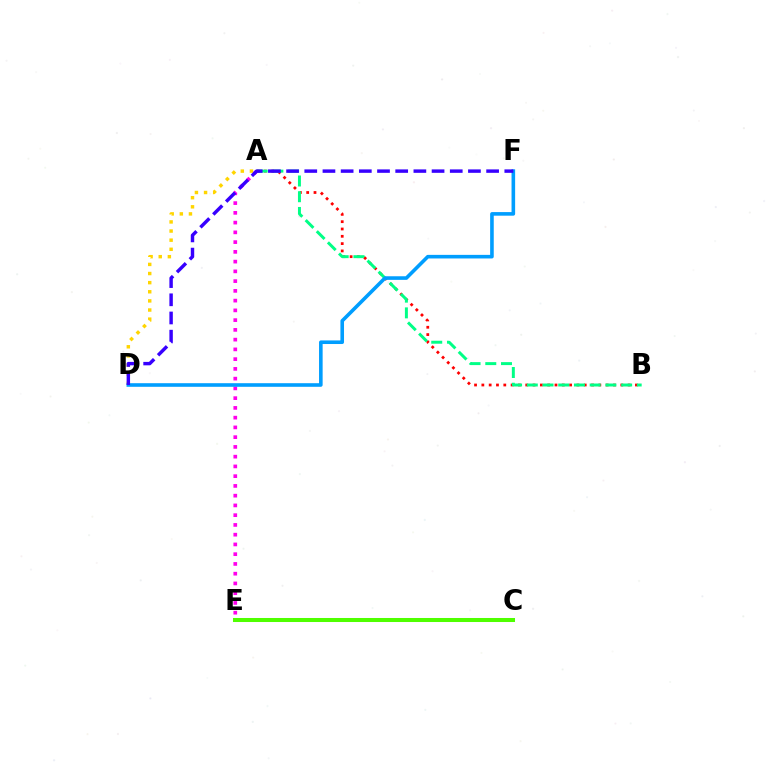{('A', 'B'): [{'color': '#ff0000', 'line_style': 'dotted', 'thickness': 1.99}, {'color': '#00ff86', 'line_style': 'dashed', 'thickness': 2.14}], ('A', 'D'): [{'color': '#ffd500', 'line_style': 'dotted', 'thickness': 2.48}], ('A', 'E'): [{'color': '#ff00ed', 'line_style': 'dotted', 'thickness': 2.65}], ('D', 'F'): [{'color': '#009eff', 'line_style': 'solid', 'thickness': 2.59}, {'color': '#3700ff', 'line_style': 'dashed', 'thickness': 2.47}], ('C', 'E'): [{'color': '#4fff00', 'line_style': 'solid', 'thickness': 2.9}]}